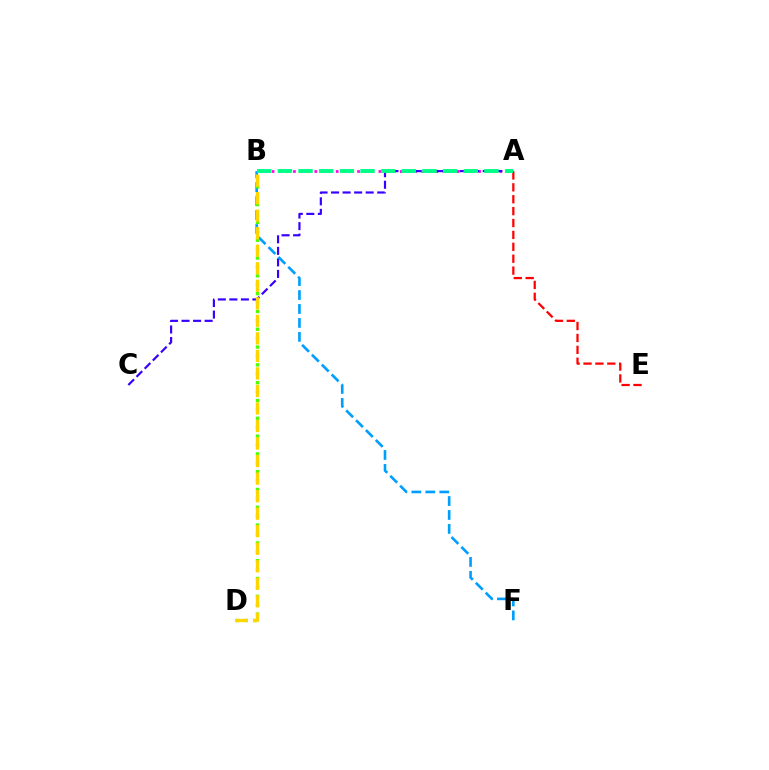{('A', 'B'): [{'color': '#ff00ed', 'line_style': 'dotted', 'thickness': 1.93}, {'color': '#00ff86', 'line_style': 'dashed', 'thickness': 2.81}], ('A', 'C'): [{'color': '#3700ff', 'line_style': 'dashed', 'thickness': 1.57}], ('A', 'E'): [{'color': '#ff0000', 'line_style': 'dashed', 'thickness': 1.62}], ('B', 'F'): [{'color': '#009eff', 'line_style': 'dashed', 'thickness': 1.9}], ('B', 'D'): [{'color': '#4fff00', 'line_style': 'dotted', 'thickness': 2.42}, {'color': '#ffd500', 'line_style': 'dashed', 'thickness': 2.38}]}